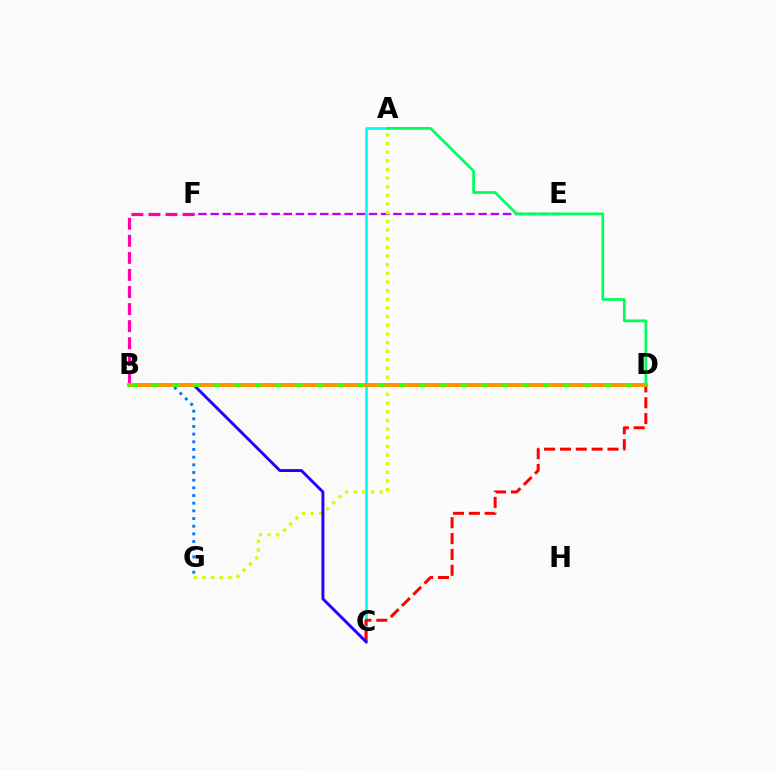{('E', 'F'): [{'color': '#b900ff', 'line_style': 'dashed', 'thickness': 1.65}], ('A', 'C'): [{'color': '#00fff6', 'line_style': 'solid', 'thickness': 1.94}], ('C', 'D'): [{'color': '#ff0000', 'line_style': 'dashed', 'thickness': 2.15}], ('A', 'G'): [{'color': '#d1ff00', 'line_style': 'dotted', 'thickness': 2.35}], ('B', 'G'): [{'color': '#0074ff', 'line_style': 'dotted', 'thickness': 2.08}], ('B', 'F'): [{'color': '#ff00ac', 'line_style': 'dashed', 'thickness': 2.32}], ('B', 'C'): [{'color': '#2500ff', 'line_style': 'solid', 'thickness': 2.11}], ('A', 'D'): [{'color': '#00ff5c', 'line_style': 'solid', 'thickness': 1.97}], ('B', 'D'): [{'color': '#3dff00', 'line_style': 'solid', 'thickness': 2.83}, {'color': '#ff9400', 'line_style': 'dashed', 'thickness': 2.8}]}